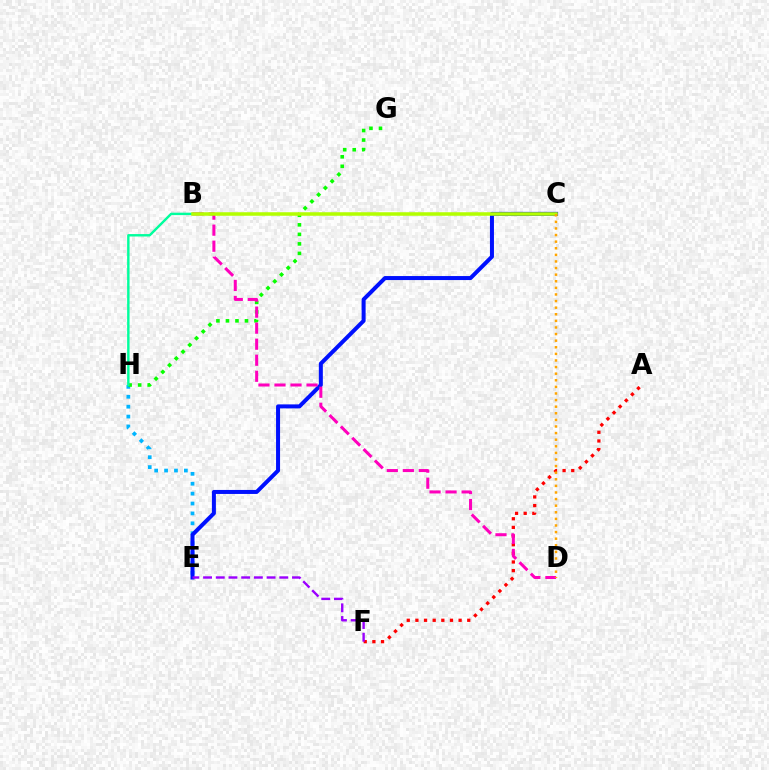{('E', 'H'): [{'color': '#00b5ff', 'line_style': 'dotted', 'thickness': 2.69}], ('A', 'F'): [{'color': '#ff0000', 'line_style': 'dotted', 'thickness': 2.35}], ('C', 'E'): [{'color': '#0010ff', 'line_style': 'solid', 'thickness': 2.88}], ('G', 'H'): [{'color': '#08ff00', 'line_style': 'dotted', 'thickness': 2.59}], ('B', 'H'): [{'color': '#00ff9d', 'line_style': 'solid', 'thickness': 1.74}], ('B', 'D'): [{'color': '#ff00bd', 'line_style': 'dashed', 'thickness': 2.18}], ('B', 'C'): [{'color': '#b3ff00', 'line_style': 'solid', 'thickness': 2.54}], ('C', 'D'): [{'color': '#ffa500', 'line_style': 'dotted', 'thickness': 1.79}], ('E', 'F'): [{'color': '#9b00ff', 'line_style': 'dashed', 'thickness': 1.73}]}